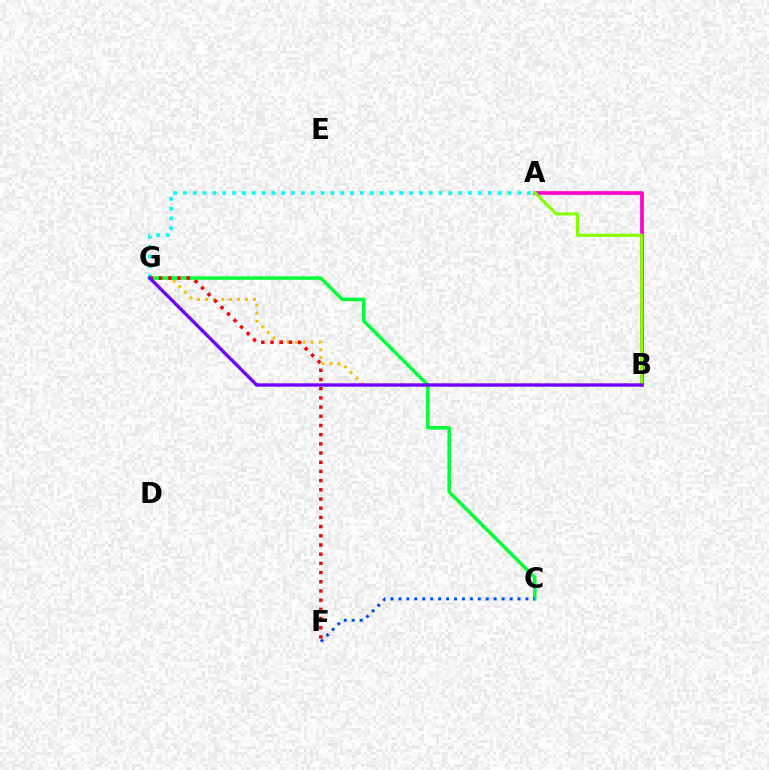{('A', 'B'): [{'color': '#ff00cf', 'line_style': 'solid', 'thickness': 2.66}, {'color': '#84ff00', 'line_style': 'solid', 'thickness': 2.19}], ('B', 'G'): [{'color': '#ffbd00', 'line_style': 'dotted', 'thickness': 2.17}, {'color': '#7200ff', 'line_style': 'solid', 'thickness': 2.42}], ('C', 'G'): [{'color': '#00ff39', 'line_style': 'solid', 'thickness': 2.52}], ('A', 'G'): [{'color': '#00fff6', 'line_style': 'dotted', 'thickness': 2.67}], ('C', 'F'): [{'color': '#004bff', 'line_style': 'dotted', 'thickness': 2.16}], ('F', 'G'): [{'color': '#ff0000', 'line_style': 'dotted', 'thickness': 2.5}]}